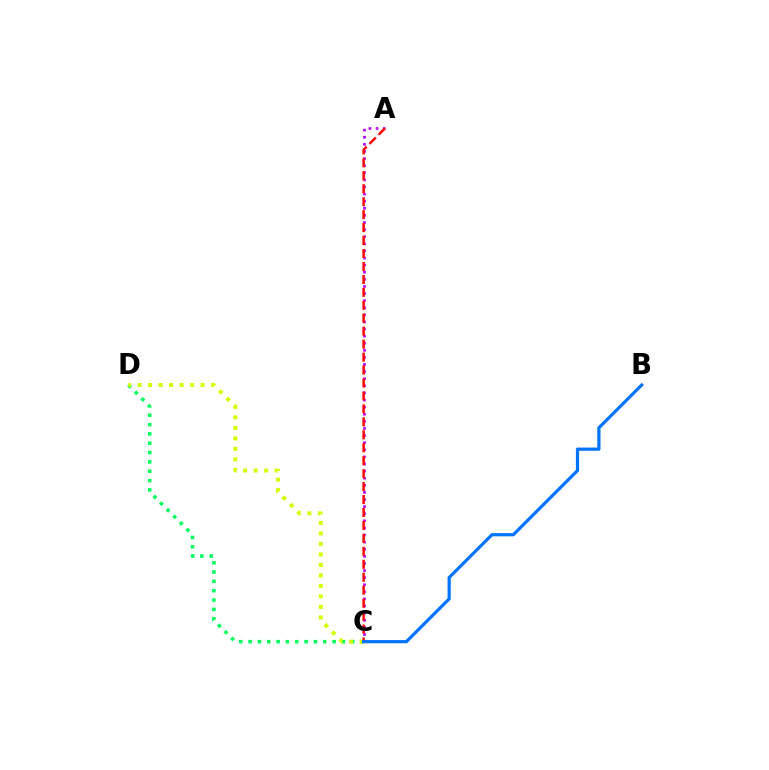{('A', 'C'): [{'color': '#b900ff', 'line_style': 'dotted', 'thickness': 1.93}, {'color': '#ff0000', 'line_style': 'dashed', 'thickness': 1.76}], ('C', 'D'): [{'color': '#00ff5c', 'line_style': 'dotted', 'thickness': 2.54}, {'color': '#d1ff00', 'line_style': 'dotted', 'thickness': 2.85}], ('B', 'C'): [{'color': '#0074ff', 'line_style': 'solid', 'thickness': 2.3}]}